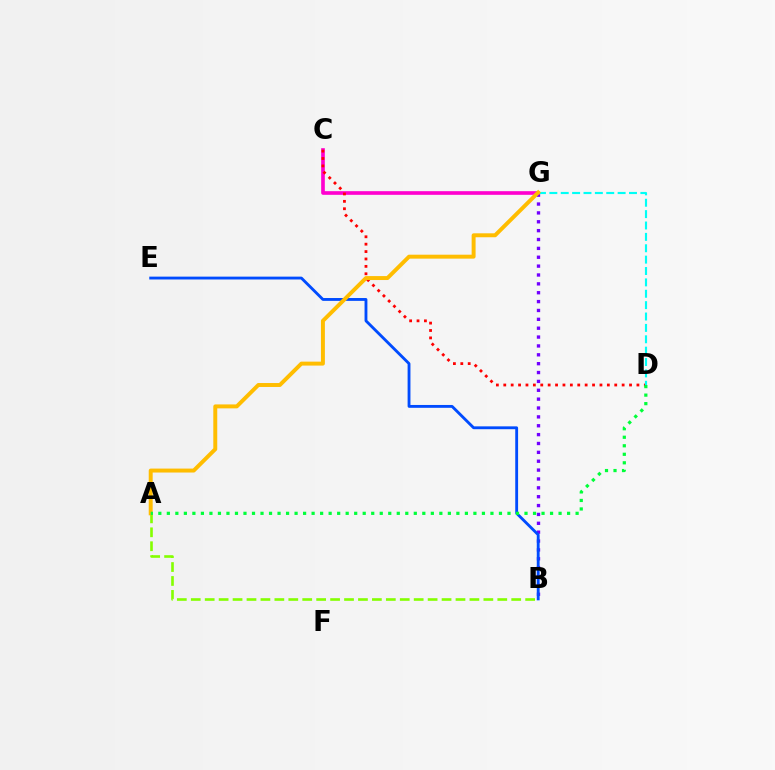{('B', 'G'): [{'color': '#7200ff', 'line_style': 'dotted', 'thickness': 2.41}], ('B', 'E'): [{'color': '#004bff', 'line_style': 'solid', 'thickness': 2.05}], ('A', 'B'): [{'color': '#84ff00', 'line_style': 'dashed', 'thickness': 1.89}], ('C', 'G'): [{'color': '#ff00cf', 'line_style': 'solid', 'thickness': 2.63}], ('C', 'D'): [{'color': '#ff0000', 'line_style': 'dotted', 'thickness': 2.01}], ('D', 'G'): [{'color': '#00fff6', 'line_style': 'dashed', 'thickness': 1.55}], ('A', 'G'): [{'color': '#ffbd00', 'line_style': 'solid', 'thickness': 2.84}], ('A', 'D'): [{'color': '#00ff39', 'line_style': 'dotted', 'thickness': 2.31}]}